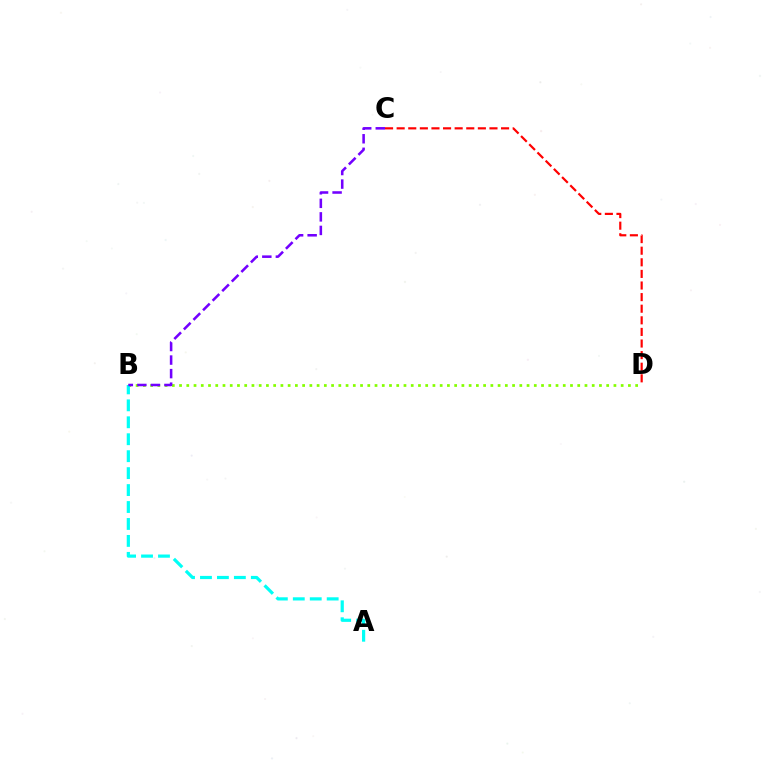{('B', 'D'): [{'color': '#84ff00', 'line_style': 'dotted', 'thickness': 1.97}], ('A', 'B'): [{'color': '#00fff6', 'line_style': 'dashed', 'thickness': 2.3}], ('B', 'C'): [{'color': '#7200ff', 'line_style': 'dashed', 'thickness': 1.84}], ('C', 'D'): [{'color': '#ff0000', 'line_style': 'dashed', 'thickness': 1.58}]}